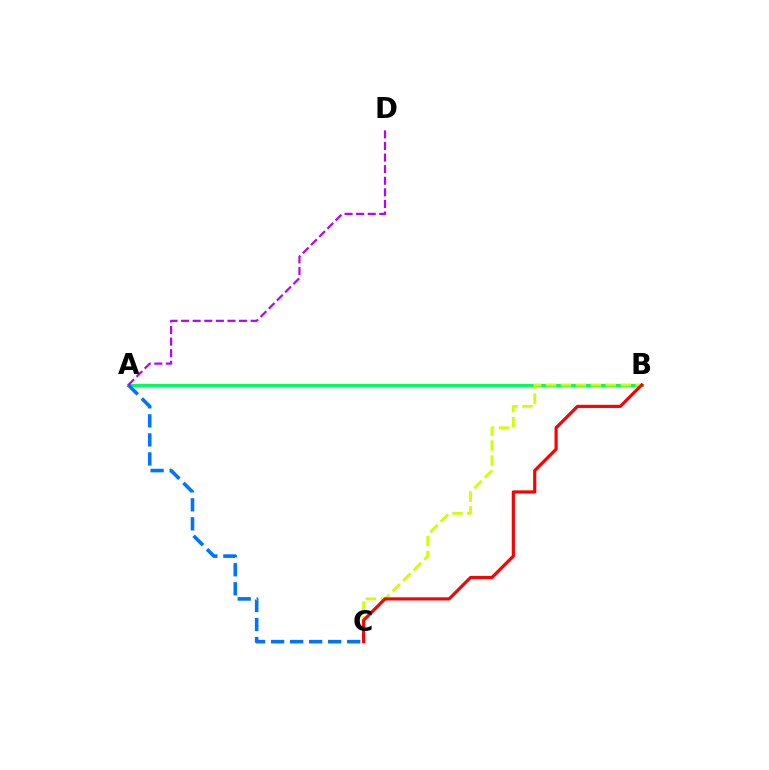{('A', 'B'): [{'color': '#00ff5c', 'line_style': 'solid', 'thickness': 2.25}], ('A', 'C'): [{'color': '#0074ff', 'line_style': 'dashed', 'thickness': 2.59}], ('B', 'C'): [{'color': '#d1ff00', 'line_style': 'dashed', 'thickness': 2.03}, {'color': '#ff0000', 'line_style': 'solid', 'thickness': 2.28}], ('A', 'D'): [{'color': '#b900ff', 'line_style': 'dashed', 'thickness': 1.58}]}